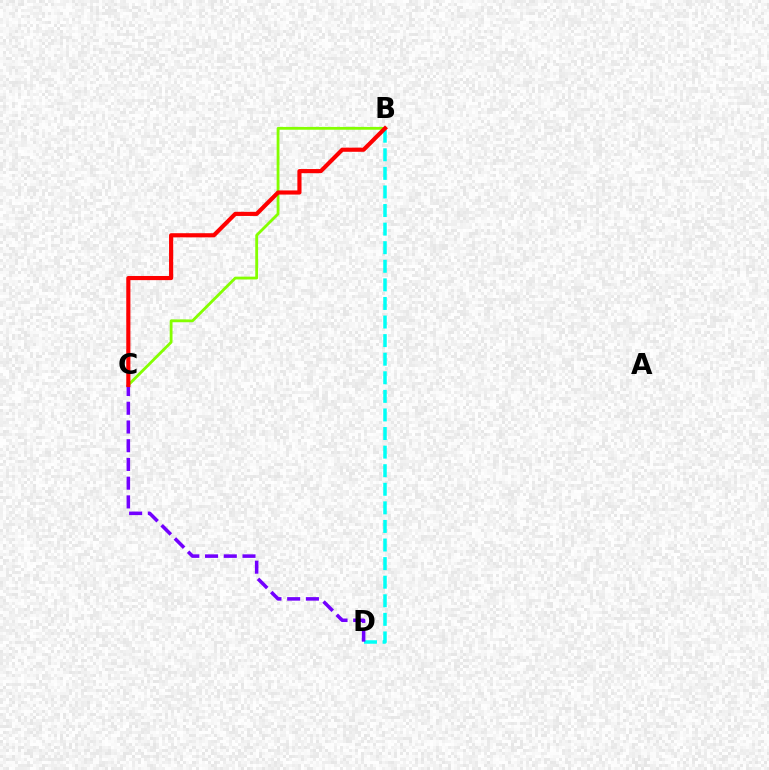{('B', 'D'): [{'color': '#00fff6', 'line_style': 'dashed', 'thickness': 2.52}], ('B', 'C'): [{'color': '#84ff00', 'line_style': 'solid', 'thickness': 2.02}, {'color': '#ff0000', 'line_style': 'solid', 'thickness': 2.98}], ('C', 'D'): [{'color': '#7200ff', 'line_style': 'dashed', 'thickness': 2.54}]}